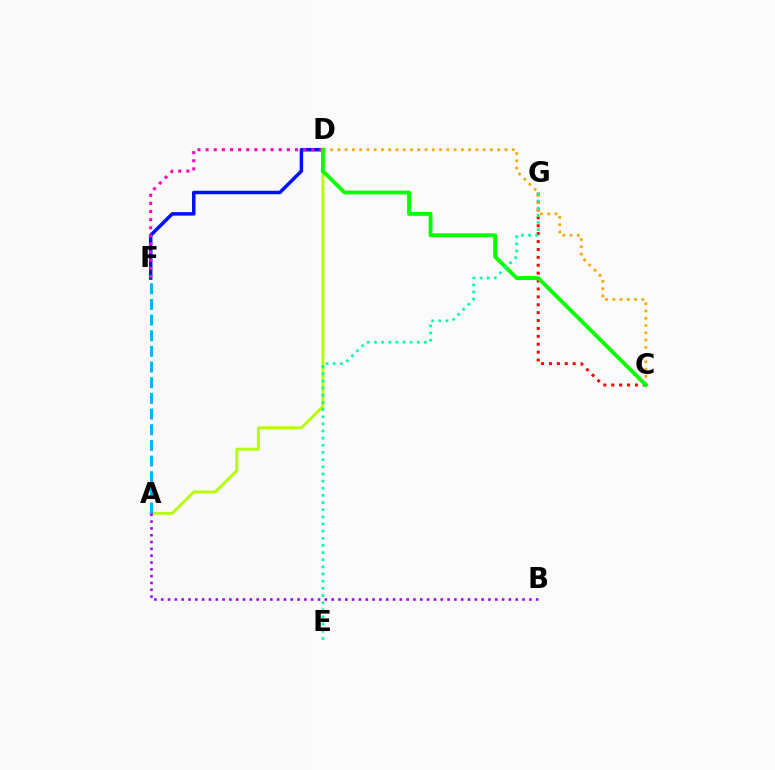{('D', 'F'): [{'color': '#0010ff', 'line_style': 'solid', 'thickness': 2.52}, {'color': '#ff00bd', 'line_style': 'dotted', 'thickness': 2.21}], ('A', 'D'): [{'color': '#b3ff00', 'line_style': 'solid', 'thickness': 2.06}], ('A', 'F'): [{'color': '#00b5ff', 'line_style': 'dashed', 'thickness': 2.13}], ('C', 'G'): [{'color': '#ff0000', 'line_style': 'dotted', 'thickness': 2.15}], ('A', 'B'): [{'color': '#9b00ff', 'line_style': 'dotted', 'thickness': 1.85}], ('C', 'D'): [{'color': '#ffa500', 'line_style': 'dotted', 'thickness': 1.97}, {'color': '#08ff00', 'line_style': 'solid', 'thickness': 2.77}], ('E', 'G'): [{'color': '#00ff9d', 'line_style': 'dotted', 'thickness': 1.94}]}